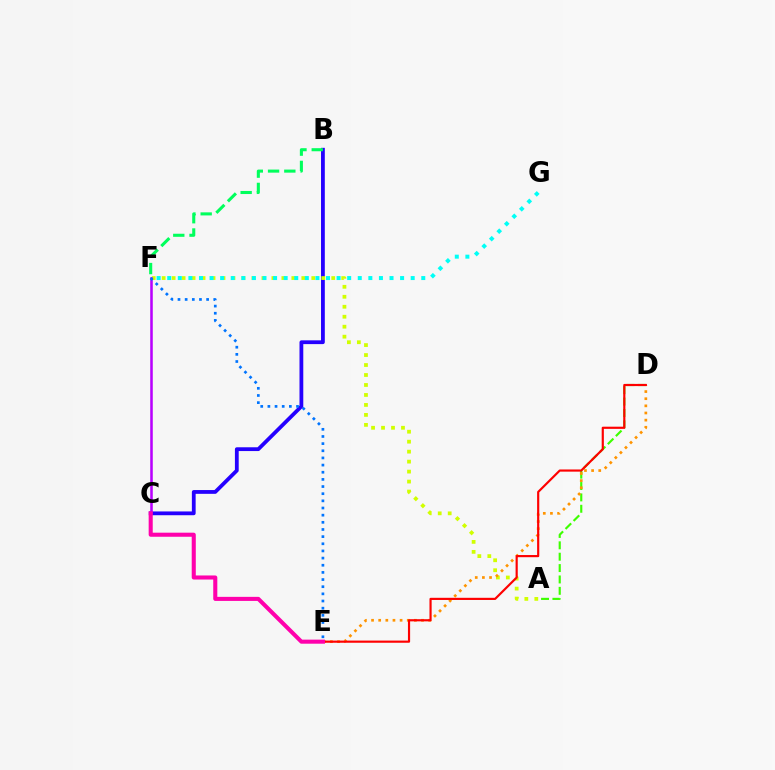{('B', 'C'): [{'color': '#2500ff', 'line_style': 'solid', 'thickness': 2.72}], ('A', 'F'): [{'color': '#d1ff00', 'line_style': 'dotted', 'thickness': 2.71}], ('F', 'G'): [{'color': '#00fff6', 'line_style': 'dotted', 'thickness': 2.88}], ('A', 'D'): [{'color': '#3dff00', 'line_style': 'dashed', 'thickness': 1.55}], ('D', 'E'): [{'color': '#ff9400', 'line_style': 'dotted', 'thickness': 1.94}, {'color': '#ff0000', 'line_style': 'solid', 'thickness': 1.56}], ('C', 'F'): [{'color': '#b900ff', 'line_style': 'solid', 'thickness': 1.84}], ('E', 'F'): [{'color': '#0074ff', 'line_style': 'dotted', 'thickness': 1.94}], ('C', 'E'): [{'color': '#ff00ac', 'line_style': 'solid', 'thickness': 2.93}], ('B', 'F'): [{'color': '#00ff5c', 'line_style': 'dashed', 'thickness': 2.21}]}